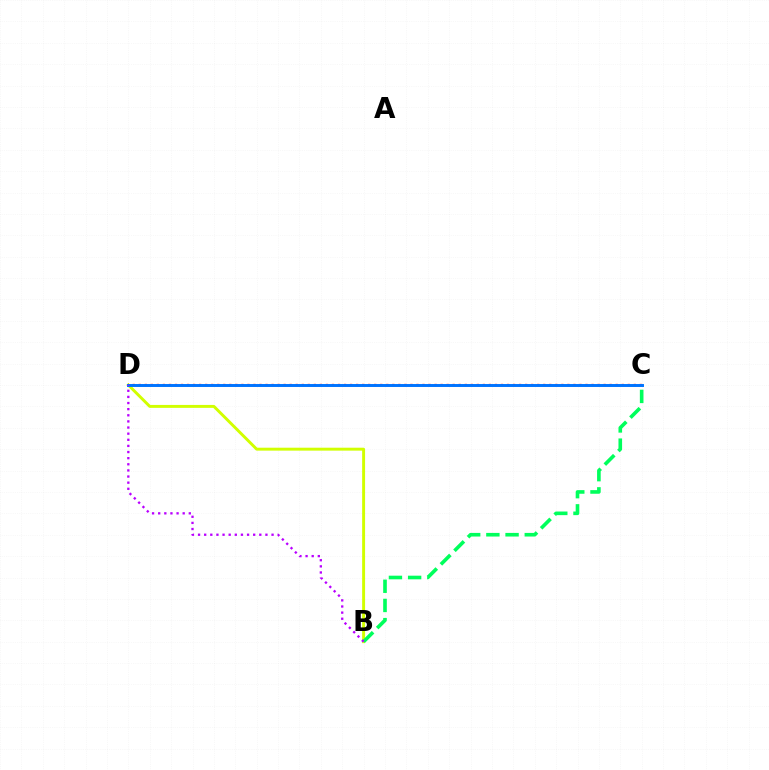{('B', 'D'): [{'color': '#d1ff00', 'line_style': 'solid', 'thickness': 2.11}, {'color': '#b900ff', 'line_style': 'dotted', 'thickness': 1.66}], ('C', 'D'): [{'color': '#ff0000', 'line_style': 'dotted', 'thickness': 1.64}, {'color': '#0074ff', 'line_style': 'solid', 'thickness': 2.12}], ('B', 'C'): [{'color': '#00ff5c', 'line_style': 'dashed', 'thickness': 2.61}]}